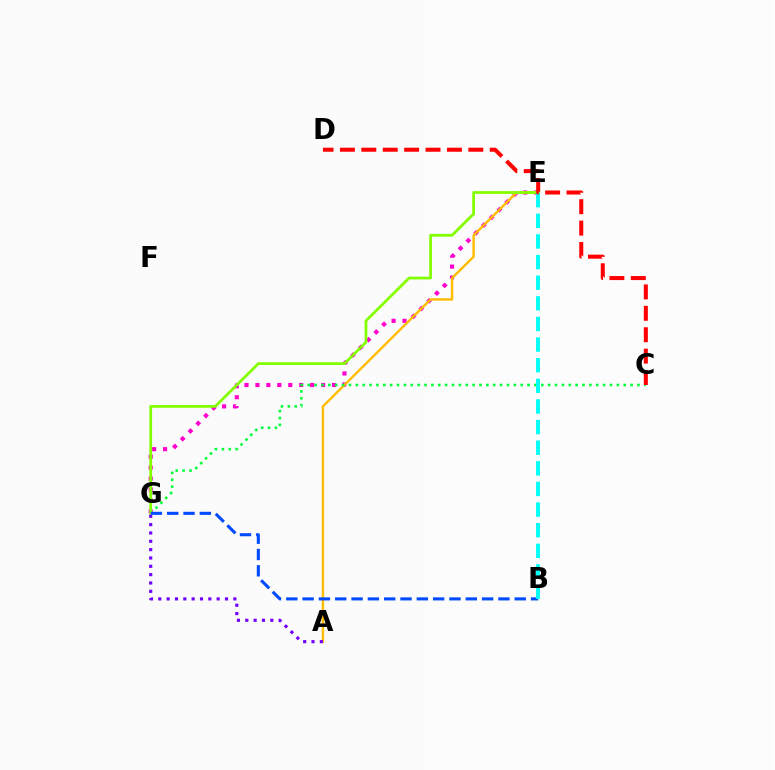{('E', 'G'): [{'color': '#ff00cf', 'line_style': 'dotted', 'thickness': 2.97}, {'color': '#84ff00', 'line_style': 'solid', 'thickness': 2.0}], ('A', 'E'): [{'color': '#ffbd00', 'line_style': 'solid', 'thickness': 1.73}], ('C', 'G'): [{'color': '#00ff39', 'line_style': 'dotted', 'thickness': 1.87}], ('A', 'G'): [{'color': '#7200ff', 'line_style': 'dotted', 'thickness': 2.27}], ('B', 'G'): [{'color': '#004bff', 'line_style': 'dashed', 'thickness': 2.22}], ('B', 'E'): [{'color': '#00fff6', 'line_style': 'dashed', 'thickness': 2.8}], ('C', 'D'): [{'color': '#ff0000', 'line_style': 'dashed', 'thickness': 2.91}]}